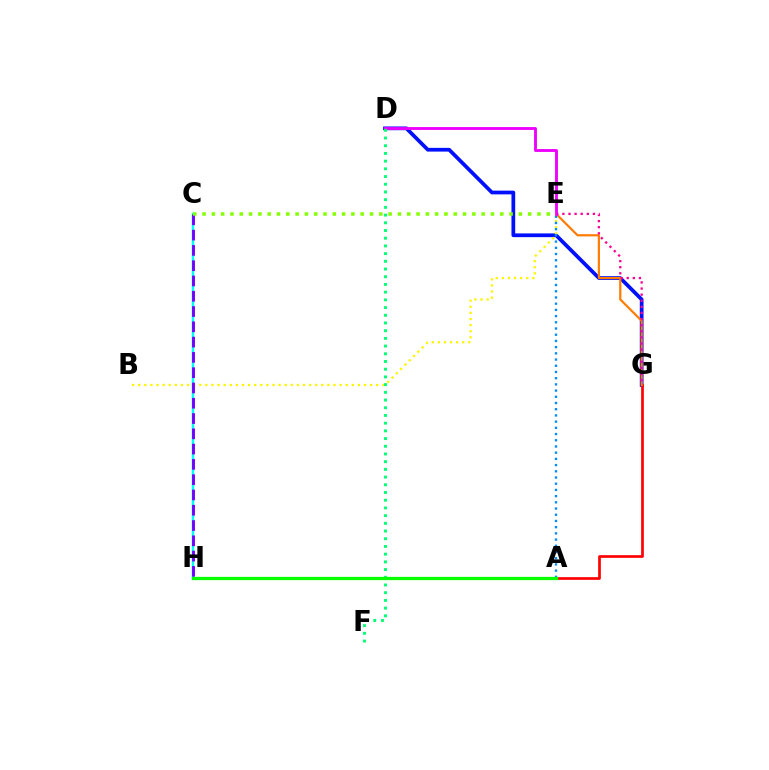{('D', 'G'): [{'color': '#0010ff', 'line_style': 'solid', 'thickness': 2.69}], ('C', 'H'): [{'color': '#00fff6', 'line_style': 'solid', 'thickness': 1.78}, {'color': '#7200ff', 'line_style': 'dashed', 'thickness': 2.08}], ('B', 'E'): [{'color': '#fcf500', 'line_style': 'dotted', 'thickness': 1.66}], ('A', 'G'): [{'color': '#ff0000', 'line_style': 'solid', 'thickness': 1.94}], ('A', 'E'): [{'color': '#008cff', 'line_style': 'dotted', 'thickness': 1.69}], ('E', 'G'): [{'color': '#ff7c00', 'line_style': 'solid', 'thickness': 1.59}, {'color': '#ff0094', 'line_style': 'dotted', 'thickness': 1.66}], ('D', 'E'): [{'color': '#ee00ff', 'line_style': 'solid', 'thickness': 2.06}], ('C', 'E'): [{'color': '#84ff00', 'line_style': 'dotted', 'thickness': 2.53}], ('D', 'F'): [{'color': '#00ff74', 'line_style': 'dotted', 'thickness': 2.09}], ('A', 'H'): [{'color': '#08ff00', 'line_style': 'solid', 'thickness': 2.35}]}